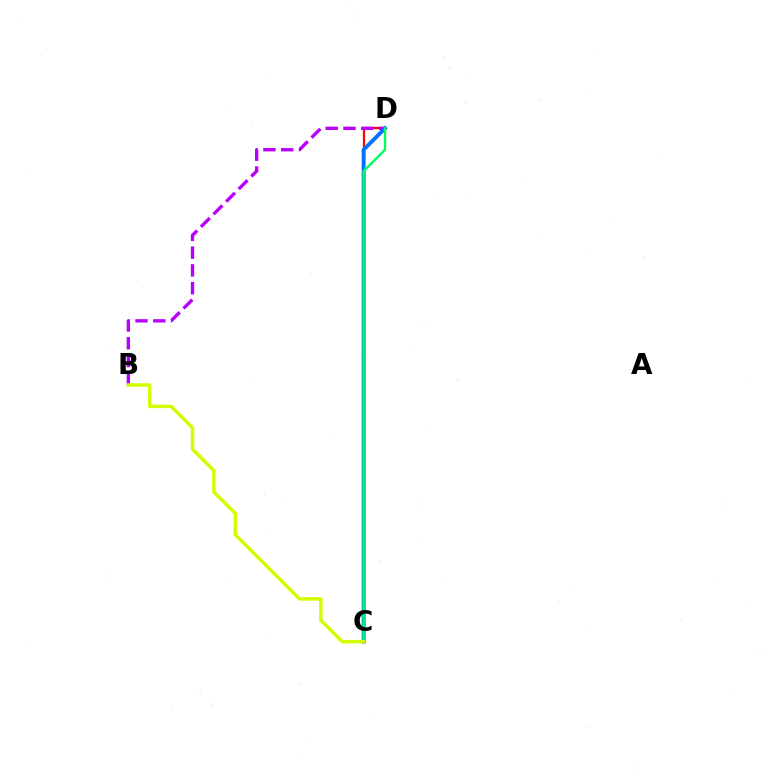{('C', 'D'): [{'color': '#ff0000', 'line_style': 'solid', 'thickness': 1.6}, {'color': '#0074ff', 'line_style': 'solid', 'thickness': 2.8}, {'color': '#00ff5c', 'line_style': 'solid', 'thickness': 1.7}], ('B', 'D'): [{'color': '#b900ff', 'line_style': 'dashed', 'thickness': 2.42}], ('B', 'C'): [{'color': '#d1ff00', 'line_style': 'solid', 'thickness': 2.51}]}